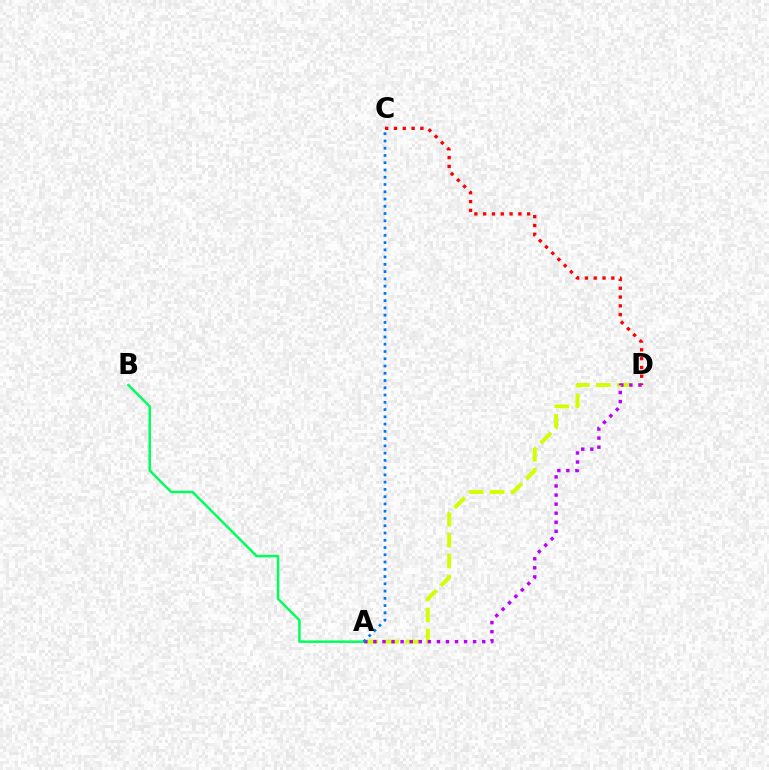{('A', 'D'): [{'color': '#d1ff00', 'line_style': 'dashed', 'thickness': 2.84}, {'color': '#b900ff', 'line_style': 'dotted', 'thickness': 2.46}], ('A', 'B'): [{'color': '#00ff5c', 'line_style': 'solid', 'thickness': 1.79}], ('C', 'D'): [{'color': '#ff0000', 'line_style': 'dotted', 'thickness': 2.39}], ('A', 'C'): [{'color': '#0074ff', 'line_style': 'dotted', 'thickness': 1.97}]}